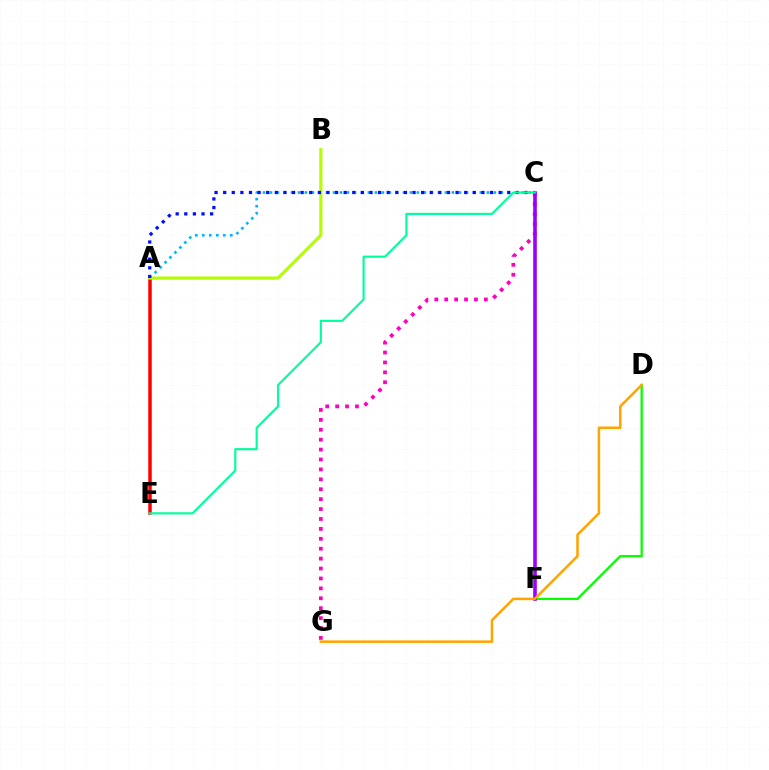{('A', 'C'): [{'color': '#00b5ff', 'line_style': 'dotted', 'thickness': 1.9}, {'color': '#0010ff', 'line_style': 'dotted', 'thickness': 2.34}], ('A', 'E'): [{'color': '#ff0000', 'line_style': 'solid', 'thickness': 2.52}], ('C', 'G'): [{'color': '#ff00bd', 'line_style': 'dotted', 'thickness': 2.69}], ('A', 'B'): [{'color': '#b3ff00', 'line_style': 'solid', 'thickness': 2.28}], ('D', 'F'): [{'color': '#08ff00', 'line_style': 'solid', 'thickness': 1.66}], ('C', 'F'): [{'color': '#9b00ff', 'line_style': 'solid', 'thickness': 2.59}], ('C', 'E'): [{'color': '#00ff9d', 'line_style': 'solid', 'thickness': 1.55}], ('D', 'G'): [{'color': '#ffa500', 'line_style': 'solid', 'thickness': 1.83}]}